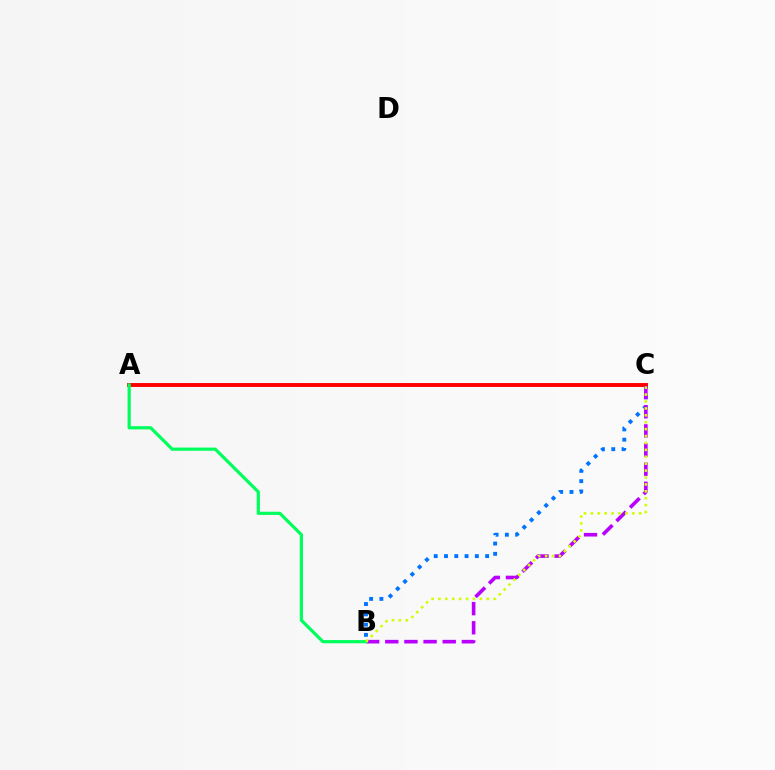{('B', 'C'): [{'color': '#0074ff', 'line_style': 'dotted', 'thickness': 2.79}, {'color': '#b900ff', 'line_style': 'dashed', 'thickness': 2.6}, {'color': '#d1ff00', 'line_style': 'dotted', 'thickness': 1.88}], ('A', 'C'): [{'color': '#ff0000', 'line_style': 'solid', 'thickness': 2.82}], ('A', 'B'): [{'color': '#00ff5c', 'line_style': 'solid', 'thickness': 2.31}]}